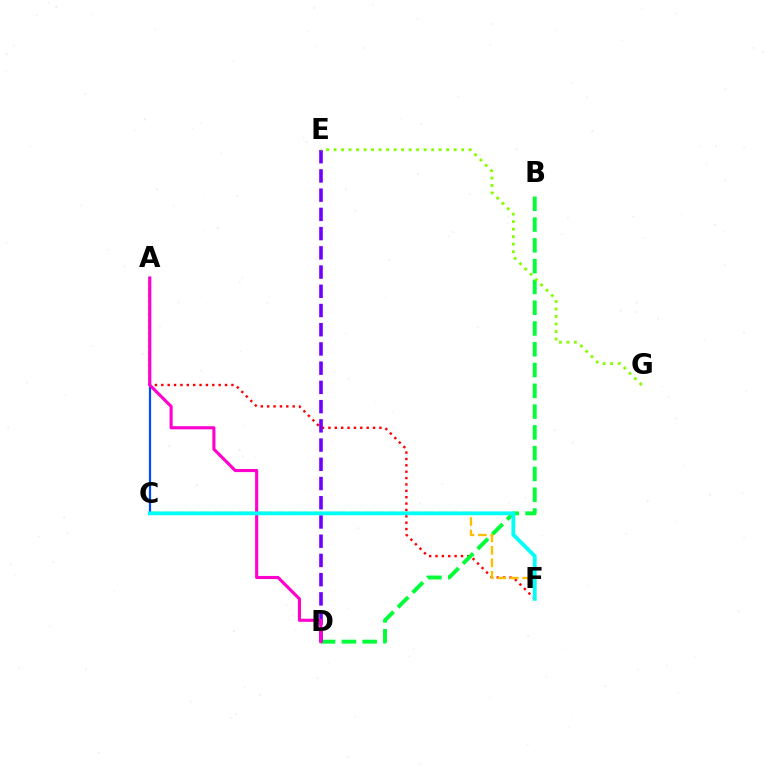{('A', 'C'): [{'color': '#004bff', 'line_style': 'solid', 'thickness': 1.6}], ('A', 'F'): [{'color': '#ff0000', 'line_style': 'dotted', 'thickness': 1.73}], ('B', 'D'): [{'color': '#00ff39', 'line_style': 'dashed', 'thickness': 2.82}], ('D', 'E'): [{'color': '#7200ff', 'line_style': 'dashed', 'thickness': 2.61}], ('C', 'F'): [{'color': '#ffbd00', 'line_style': 'dashed', 'thickness': 1.69}, {'color': '#00fff6', 'line_style': 'solid', 'thickness': 2.74}], ('A', 'D'): [{'color': '#ff00cf', 'line_style': 'solid', 'thickness': 2.24}], ('E', 'G'): [{'color': '#84ff00', 'line_style': 'dotted', 'thickness': 2.04}]}